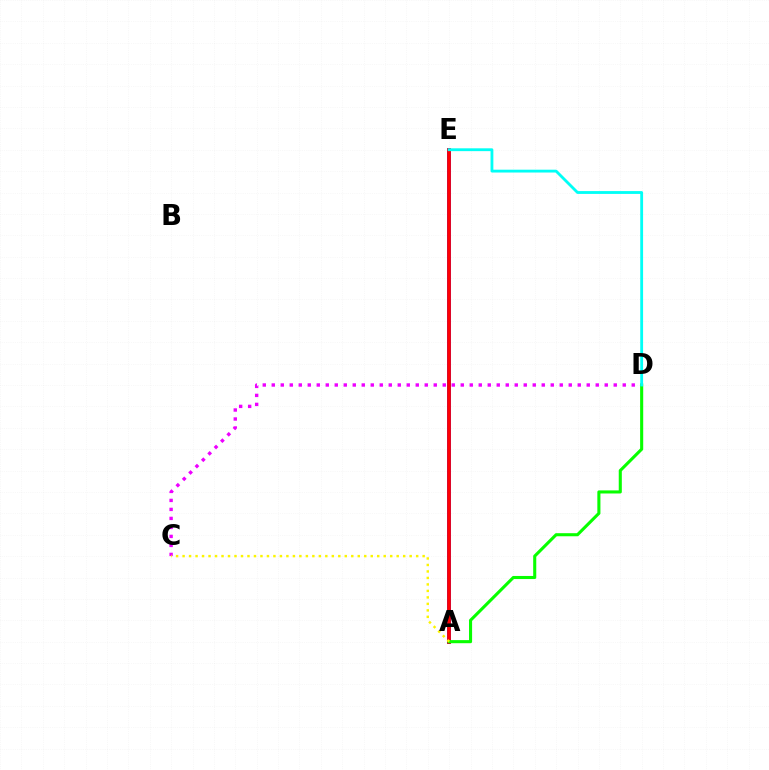{('A', 'E'): [{'color': '#0010ff', 'line_style': 'solid', 'thickness': 2.65}, {'color': '#ff0000', 'line_style': 'solid', 'thickness': 2.64}], ('C', 'D'): [{'color': '#ee00ff', 'line_style': 'dotted', 'thickness': 2.45}], ('A', 'D'): [{'color': '#08ff00', 'line_style': 'solid', 'thickness': 2.22}], ('D', 'E'): [{'color': '#00fff6', 'line_style': 'solid', 'thickness': 2.04}], ('A', 'C'): [{'color': '#fcf500', 'line_style': 'dotted', 'thickness': 1.76}]}